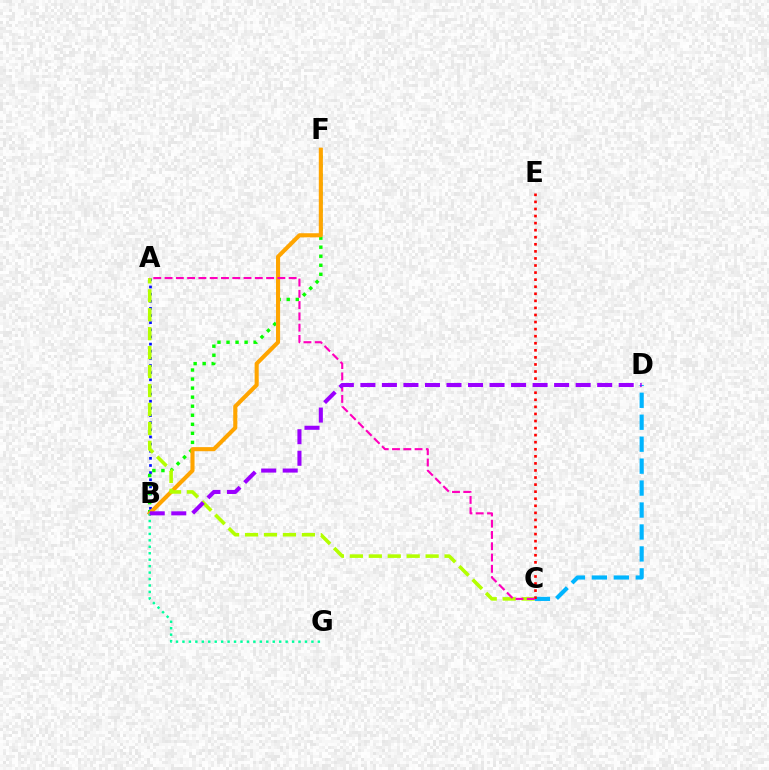{('A', 'B'): [{'color': '#0010ff', 'line_style': 'dotted', 'thickness': 1.94}], ('B', 'F'): [{'color': '#08ff00', 'line_style': 'dotted', 'thickness': 2.46}, {'color': '#ffa500', 'line_style': 'solid', 'thickness': 2.94}], ('A', 'C'): [{'color': '#b3ff00', 'line_style': 'dashed', 'thickness': 2.57}, {'color': '#ff00bd', 'line_style': 'dashed', 'thickness': 1.53}], ('C', 'D'): [{'color': '#00b5ff', 'line_style': 'dashed', 'thickness': 2.98}], ('B', 'G'): [{'color': '#00ff9d', 'line_style': 'dotted', 'thickness': 1.75}], ('C', 'E'): [{'color': '#ff0000', 'line_style': 'dotted', 'thickness': 1.92}], ('B', 'D'): [{'color': '#9b00ff', 'line_style': 'dashed', 'thickness': 2.92}]}